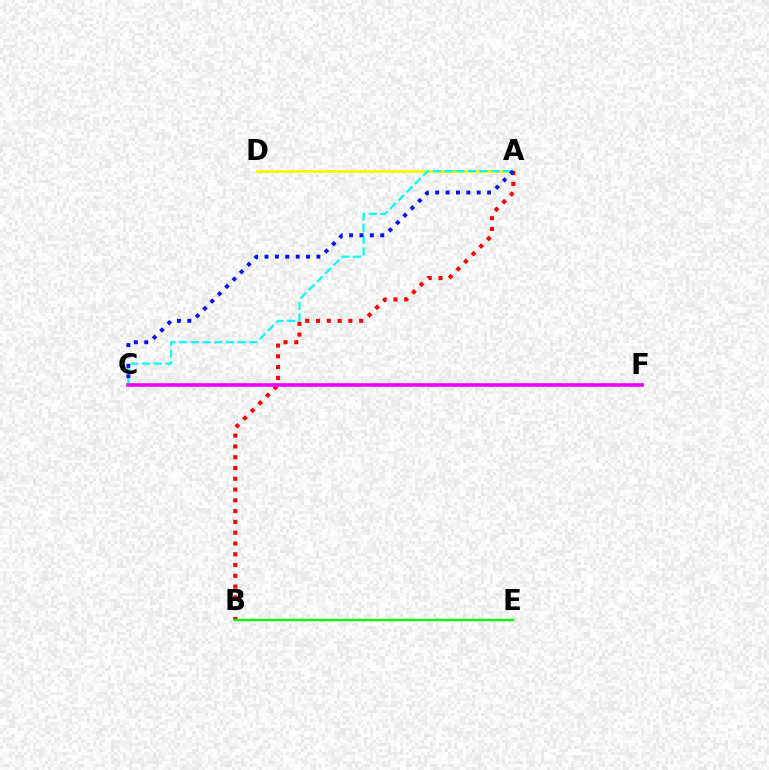{('A', 'D'): [{'color': '#fcf500', 'line_style': 'solid', 'thickness': 2.0}], ('A', 'B'): [{'color': '#ff0000', 'line_style': 'dotted', 'thickness': 2.93}], ('A', 'C'): [{'color': '#00fff6', 'line_style': 'dashed', 'thickness': 1.59}, {'color': '#0010ff', 'line_style': 'dotted', 'thickness': 2.82}], ('C', 'F'): [{'color': '#ee00ff', 'line_style': 'solid', 'thickness': 2.6}], ('B', 'E'): [{'color': '#08ff00', 'line_style': 'solid', 'thickness': 1.73}]}